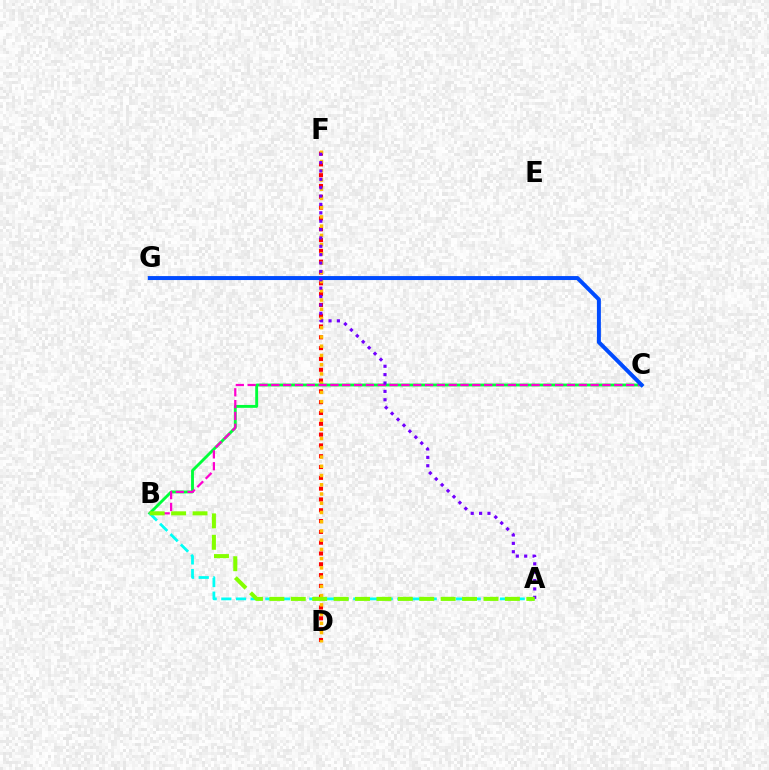{('D', 'F'): [{'color': '#ff0000', 'line_style': 'dotted', 'thickness': 2.94}, {'color': '#ffbd00', 'line_style': 'dotted', 'thickness': 2.51}], ('B', 'C'): [{'color': '#00ff39', 'line_style': 'solid', 'thickness': 2.07}, {'color': '#ff00cf', 'line_style': 'dashed', 'thickness': 1.61}], ('C', 'G'): [{'color': '#004bff', 'line_style': 'solid', 'thickness': 2.86}], ('A', 'B'): [{'color': '#00fff6', 'line_style': 'dashed', 'thickness': 1.99}, {'color': '#84ff00', 'line_style': 'dashed', 'thickness': 2.91}], ('A', 'F'): [{'color': '#7200ff', 'line_style': 'dotted', 'thickness': 2.27}]}